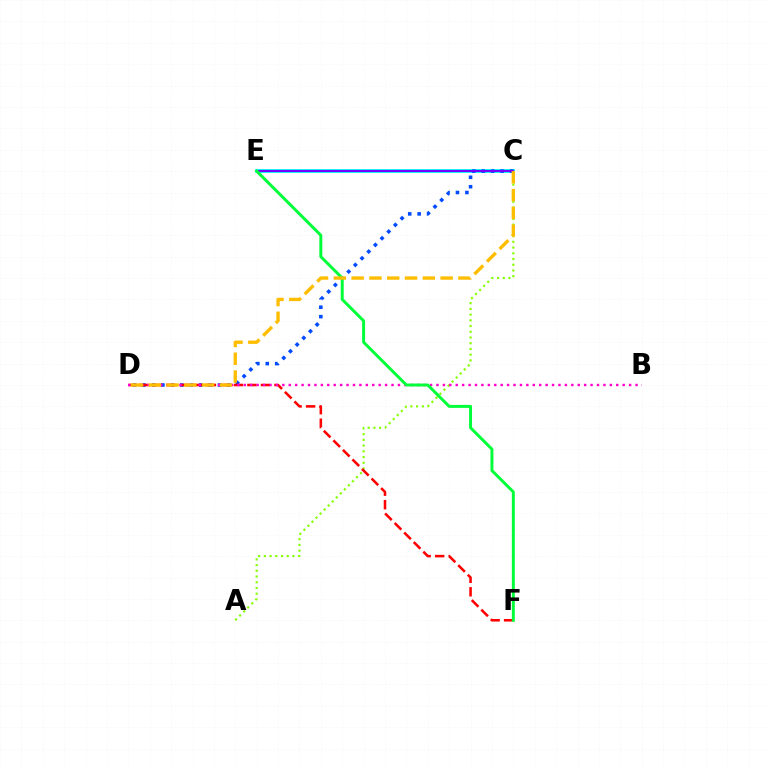{('C', 'E'): [{'color': '#00fff6', 'line_style': 'solid', 'thickness': 2.76}, {'color': '#7200ff', 'line_style': 'solid', 'thickness': 1.52}], ('C', 'D'): [{'color': '#004bff', 'line_style': 'dotted', 'thickness': 2.56}, {'color': '#ffbd00', 'line_style': 'dashed', 'thickness': 2.42}], ('A', 'C'): [{'color': '#84ff00', 'line_style': 'dotted', 'thickness': 1.56}], ('D', 'F'): [{'color': '#ff0000', 'line_style': 'dashed', 'thickness': 1.84}], ('B', 'D'): [{'color': '#ff00cf', 'line_style': 'dotted', 'thickness': 1.74}], ('E', 'F'): [{'color': '#00ff39', 'line_style': 'solid', 'thickness': 2.14}]}